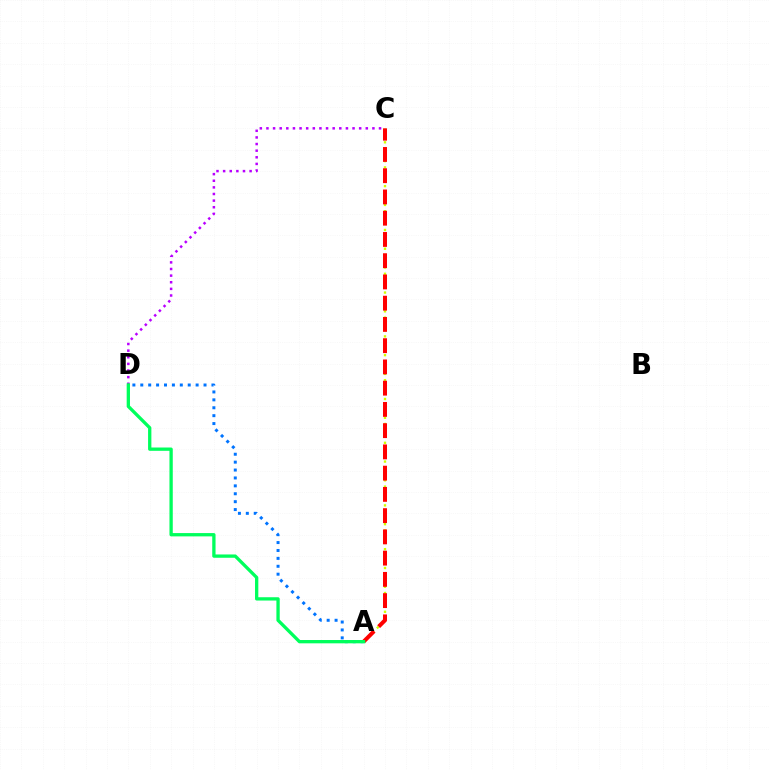{('A', 'C'): [{'color': '#d1ff00', 'line_style': 'dotted', 'thickness': 1.7}, {'color': '#ff0000', 'line_style': 'dashed', 'thickness': 2.89}], ('A', 'D'): [{'color': '#0074ff', 'line_style': 'dotted', 'thickness': 2.15}, {'color': '#00ff5c', 'line_style': 'solid', 'thickness': 2.38}], ('C', 'D'): [{'color': '#b900ff', 'line_style': 'dotted', 'thickness': 1.8}]}